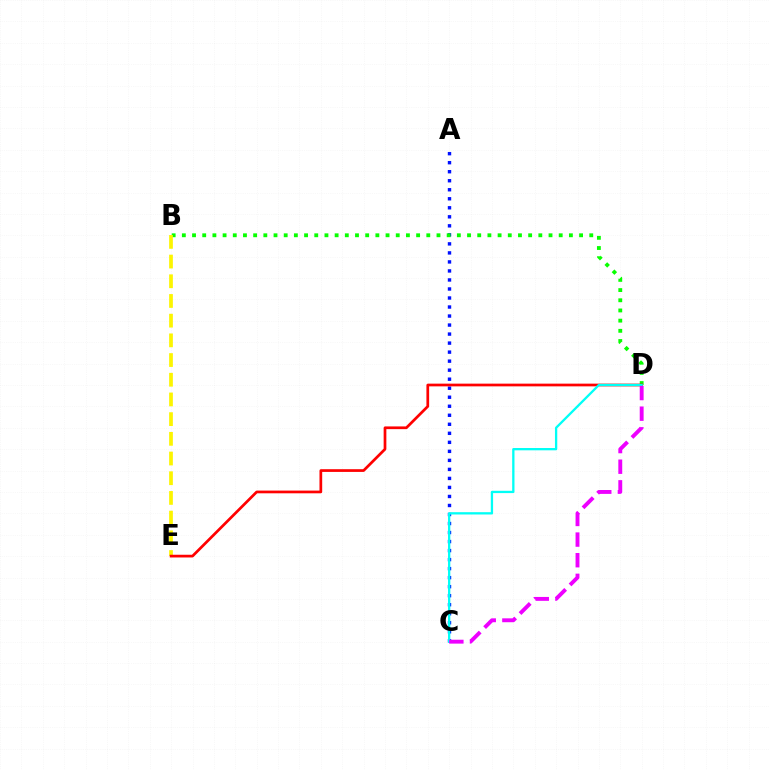{('A', 'C'): [{'color': '#0010ff', 'line_style': 'dotted', 'thickness': 2.45}], ('B', 'D'): [{'color': '#08ff00', 'line_style': 'dotted', 'thickness': 2.77}], ('B', 'E'): [{'color': '#fcf500', 'line_style': 'dashed', 'thickness': 2.68}], ('D', 'E'): [{'color': '#ff0000', 'line_style': 'solid', 'thickness': 1.96}], ('C', 'D'): [{'color': '#00fff6', 'line_style': 'solid', 'thickness': 1.66}, {'color': '#ee00ff', 'line_style': 'dashed', 'thickness': 2.8}]}